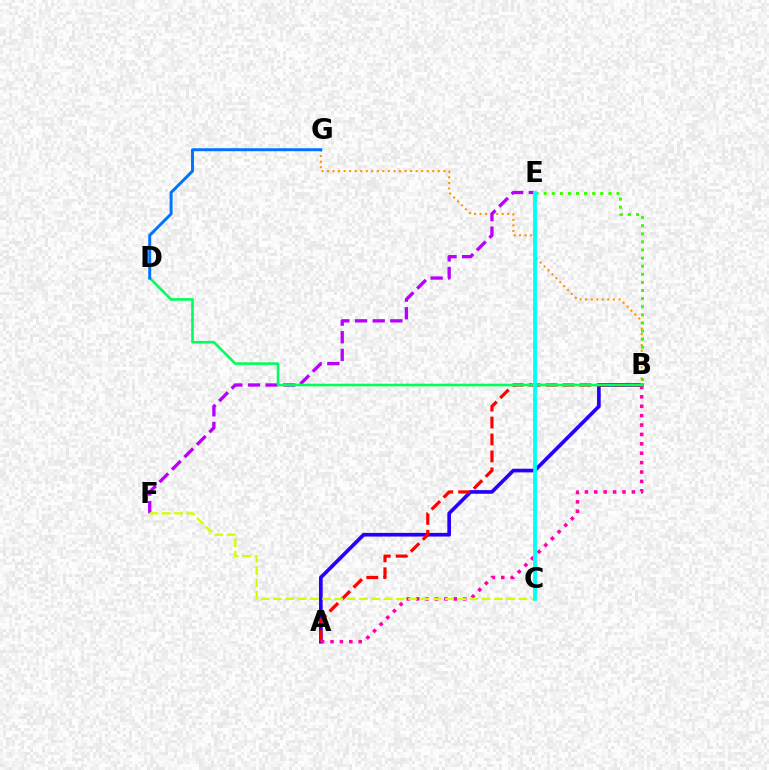{('A', 'B'): [{'color': '#2500ff', 'line_style': 'solid', 'thickness': 2.64}, {'color': '#ff0000', 'line_style': 'dashed', 'thickness': 2.3}, {'color': '#ff00ac', 'line_style': 'dotted', 'thickness': 2.55}], ('B', 'G'): [{'color': '#ff9400', 'line_style': 'dotted', 'thickness': 1.51}], ('E', 'F'): [{'color': '#b900ff', 'line_style': 'dashed', 'thickness': 2.4}], ('B', 'E'): [{'color': '#3dff00', 'line_style': 'dotted', 'thickness': 2.2}], ('B', 'D'): [{'color': '#00ff5c', 'line_style': 'solid', 'thickness': 1.88}], ('C', 'F'): [{'color': '#d1ff00', 'line_style': 'dashed', 'thickness': 1.67}], ('C', 'E'): [{'color': '#00fff6', 'line_style': 'solid', 'thickness': 2.72}], ('D', 'G'): [{'color': '#0074ff', 'line_style': 'solid', 'thickness': 2.14}]}